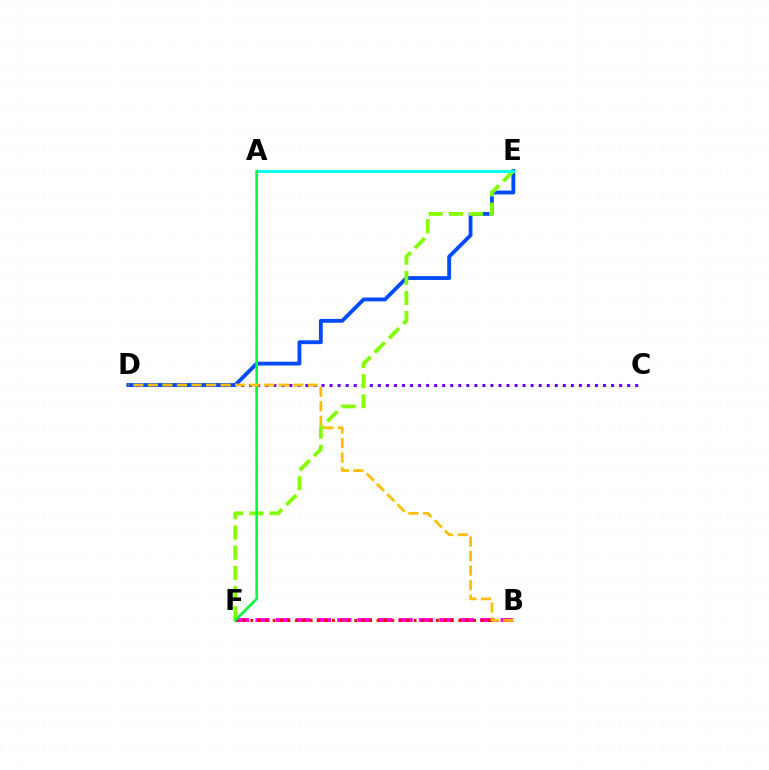{('C', 'D'): [{'color': '#7200ff', 'line_style': 'dotted', 'thickness': 2.19}], ('B', 'F'): [{'color': '#ff00cf', 'line_style': 'dashed', 'thickness': 2.78}, {'color': '#ff0000', 'line_style': 'dotted', 'thickness': 2.02}], ('D', 'E'): [{'color': '#004bff', 'line_style': 'solid', 'thickness': 2.77}], ('E', 'F'): [{'color': '#84ff00', 'line_style': 'dashed', 'thickness': 2.74}], ('A', 'E'): [{'color': '#00fff6', 'line_style': 'solid', 'thickness': 2.03}], ('A', 'F'): [{'color': '#00ff39', 'line_style': 'solid', 'thickness': 1.9}], ('B', 'D'): [{'color': '#ffbd00', 'line_style': 'dashed', 'thickness': 1.98}]}